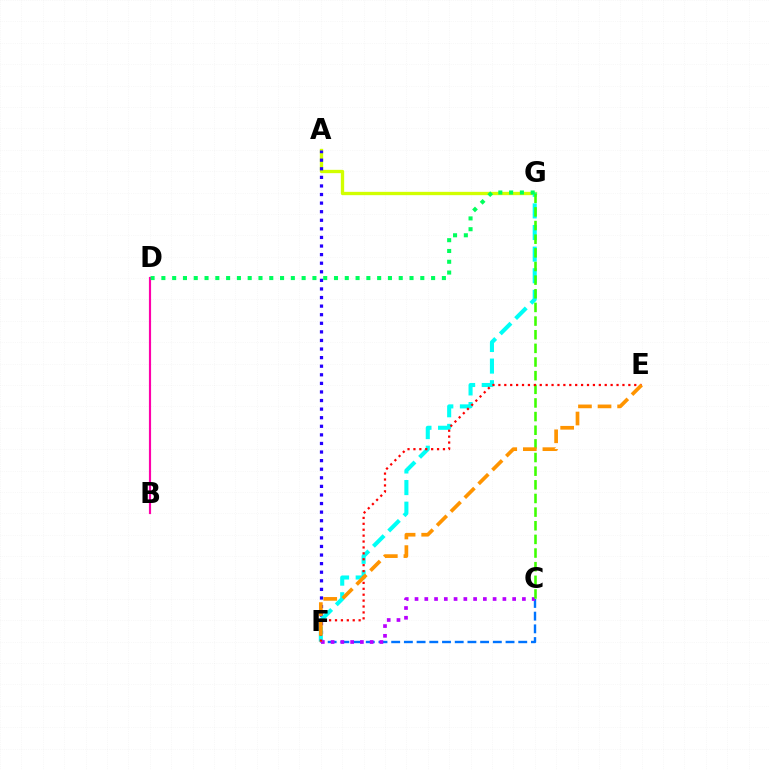{('C', 'F'): [{'color': '#0074ff', 'line_style': 'dashed', 'thickness': 1.73}, {'color': '#b900ff', 'line_style': 'dotted', 'thickness': 2.65}], ('B', 'D'): [{'color': '#ff00ac', 'line_style': 'solid', 'thickness': 1.56}], ('A', 'G'): [{'color': '#d1ff00', 'line_style': 'solid', 'thickness': 2.4}], ('A', 'F'): [{'color': '#2500ff', 'line_style': 'dotted', 'thickness': 2.33}], ('F', 'G'): [{'color': '#00fff6', 'line_style': 'dashed', 'thickness': 2.94}], ('C', 'G'): [{'color': '#3dff00', 'line_style': 'dashed', 'thickness': 1.85}], ('D', 'G'): [{'color': '#00ff5c', 'line_style': 'dotted', 'thickness': 2.93}], ('E', 'F'): [{'color': '#ff0000', 'line_style': 'dotted', 'thickness': 1.61}, {'color': '#ff9400', 'line_style': 'dashed', 'thickness': 2.66}]}